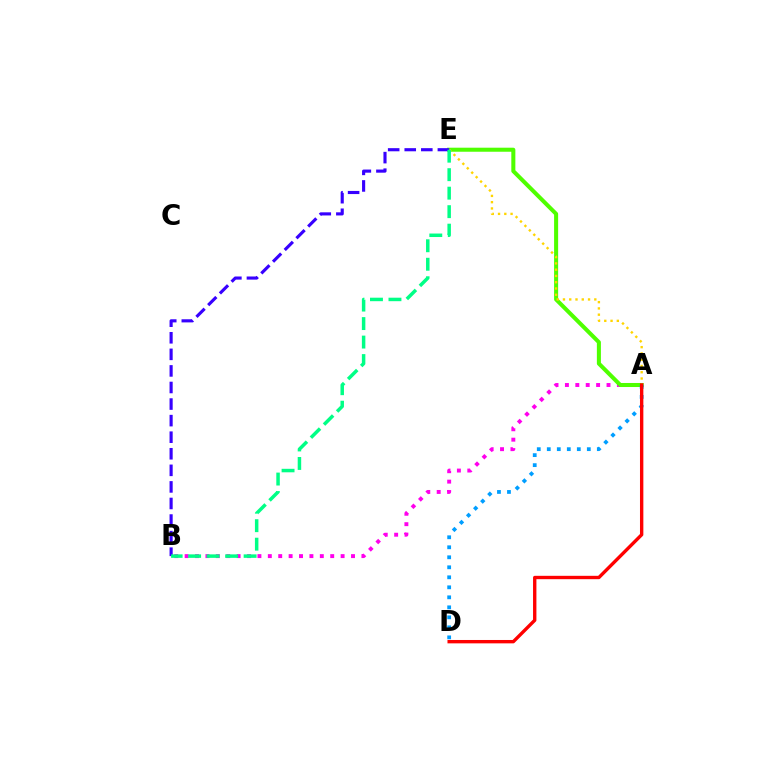{('A', 'B'): [{'color': '#ff00ed', 'line_style': 'dotted', 'thickness': 2.83}], ('A', 'E'): [{'color': '#4fff00', 'line_style': 'solid', 'thickness': 2.91}, {'color': '#ffd500', 'line_style': 'dotted', 'thickness': 1.7}], ('A', 'D'): [{'color': '#009eff', 'line_style': 'dotted', 'thickness': 2.72}, {'color': '#ff0000', 'line_style': 'solid', 'thickness': 2.43}], ('B', 'E'): [{'color': '#3700ff', 'line_style': 'dashed', 'thickness': 2.25}, {'color': '#00ff86', 'line_style': 'dashed', 'thickness': 2.51}]}